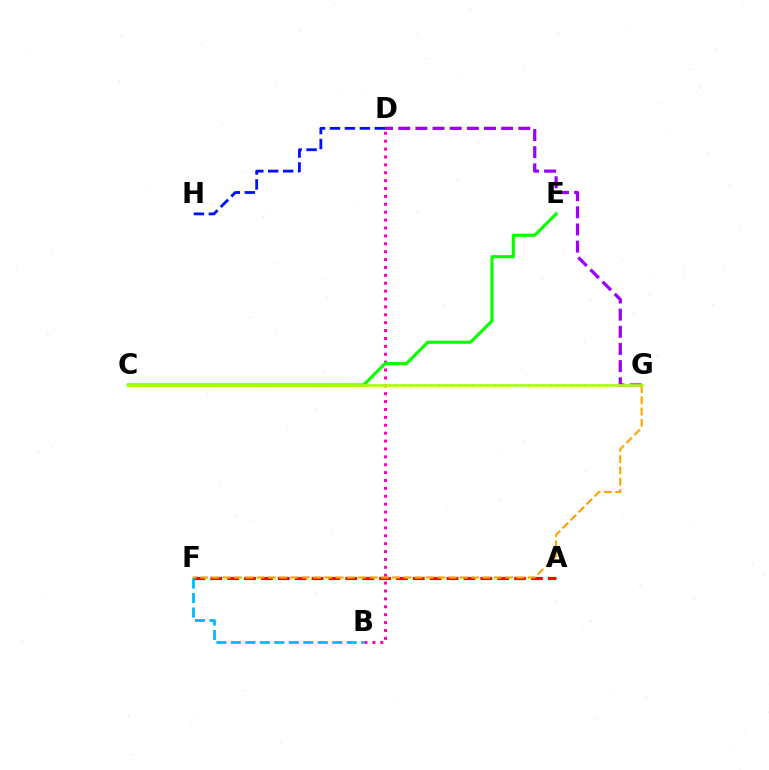{('B', 'D'): [{'color': '#ff00bd', 'line_style': 'dotted', 'thickness': 2.14}], ('A', 'F'): [{'color': '#ff0000', 'line_style': 'dashed', 'thickness': 2.29}], ('C', 'G'): [{'color': '#00ff9d', 'line_style': 'dotted', 'thickness': 1.9}, {'color': '#b3ff00', 'line_style': 'solid', 'thickness': 1.89}], ('F', 'G'): [{'color': '#ffa500', 'line_style': 'dashed', 'thickness': 1.53}], ('D', 'G'): [{'color': '#9b00ff', 'line_style': 'dashed', 'thickness': 2.33}], ('B', 'F'): [{'color': '#00b5ff', 'line_style': 'dashed', 'thickness': 1.97}], ('C', 'E'): [{'color': '#08ff00', 'line_style': 'solid', 'thickness': 2.23}], ('D', 'H'): [{'color': '#0010ff', 'line_style': 'dashed', 'thickness': 2.03}]}